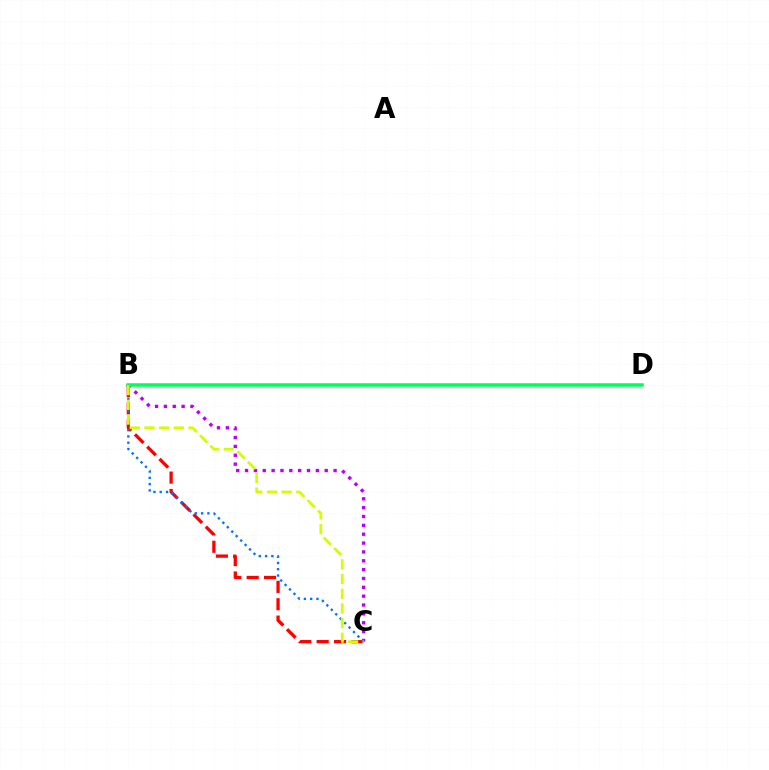{('B', 'C'): [{'color': '#b900ff', 'line_style': 'dotted', 'thickness': 2.41}, {'color': '#ff0000', 'line_style': 'dashed', 'thickness': 2.36}, {'color': '#0074ff', 'line_style': 'dotted', 'thickness': 1.71}, {'color': '#d1ff00', 'line_style': 'dashed', 'thickness': 2.0}], ('B', 'D'): [{'color': '#00ff5c', 'line_style': 'solid', 'thickness': 2.53}]}